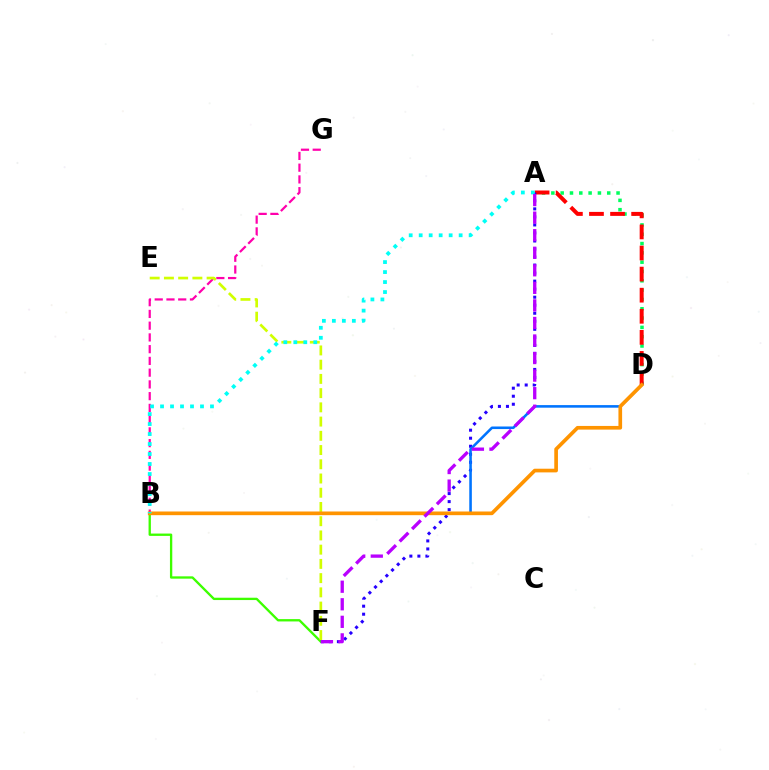{('A', 'D'): [{'color': '#00ff5c', 'line_style': 'dotted', 'thickness': 2.53}, {'color': '#ff0000', 'line_style': 'dashed', 'thickness': 2.86}], ('B', 'F'): [{'color': '#3dff00', 'line_style': 'solid', 'thickness': 1.68}], ('B', 'G'): [{'color': '#ff00ac', 'line_style': 'dashed', 'thickness': 1.6}], ('E', 'F'): [{'color': '#d1ff00', 'line_style': 'dashed', 'thickness': 1.93}], ('A', 'F'): [{'color': '#2500ff', 'line_style': 'dotted', 'thickness': 2.18}, {'color': '#b900ff', 'line_style': 'dashed', 'thickness': 2.38}], ('B', 'D'): [{'color': '#0074ff', 'line_style': 'solid', 'thickness': 1.85}, {'color': '#ff9400', 'line_style': 'solid', 'thickness': 2.64}], ('A', 'B'): [{'color': '#00fff6', 'line_style': 'dotted', 'thickness': 2.71}]}